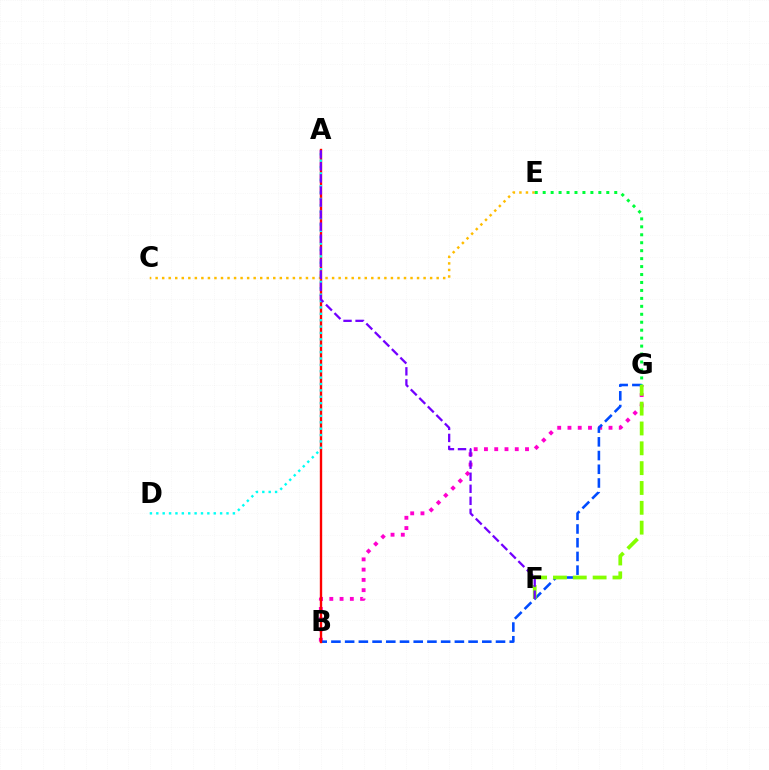{('B', 'G'): [{'color': '#ff00cf', 'line_style': 'dotted', 'thickness': 2.79}, {'color': '#004bff', 'line_style': 'dashed', 'thickness': 1.86}], ('A', 'B'): [{'color': '#ff0000', 'line_style': 'solid', 'thickness': 1.71}], ('F', 'G'): [{'color': '#84ff00', 'line_style': 'dashed', 'thickness': 2.7}], ('A', 'D'): [{'color': '#00fff6', 'line_style': 'dotted', 'thickness': 1.73}], ('C', 'E'): [{'color': '#ffbd00', 'line_style': 'dotted', 'thickness': 1.78}], ('E', 'G'): [{'color': '#00ff39', 'line_style': 'dotted', 'thickness': 2.16}], ('A', 'F'): [{'color': '#7200ff', 'line_style': 'dashed', 'thickness': 1.64}]}